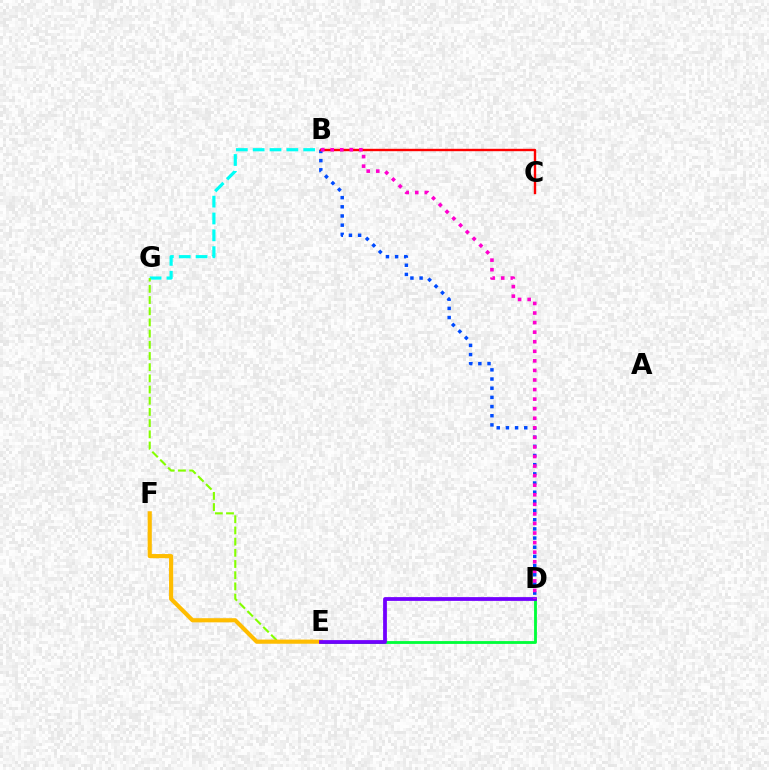{('B', 'D'): [{'color': '#004bff', 'line_style': 'dotted', 'thickness': 2.49}, {'color': '#ff00cf', 'line_style': 'dotted', 'thickness': 2.6}], ('D', 'E'): [{'color': '#00ff39', 'line_style': 'solid', 'thickness': 2.03}, {'color': '#7200ff', 'line_style': 'solid', 'thickness': 2.72}], ('B', 'G'): [{'color': '#00fff6', 'line_style': 'dashed', 'thickness': 2.29}], ('E', 'G'): [{'color': '#84ff00', 'line_style': 'dashed', 'thickness': 1.52}], ('B', 'C'): [{'color': '#ff0000', 'line_style': 'solid', 'thickness': 1.72}], ('E', 'F'): [{'color': '#ffbd00', 'line_style': 'solid', 'thickness': 2.99}]}